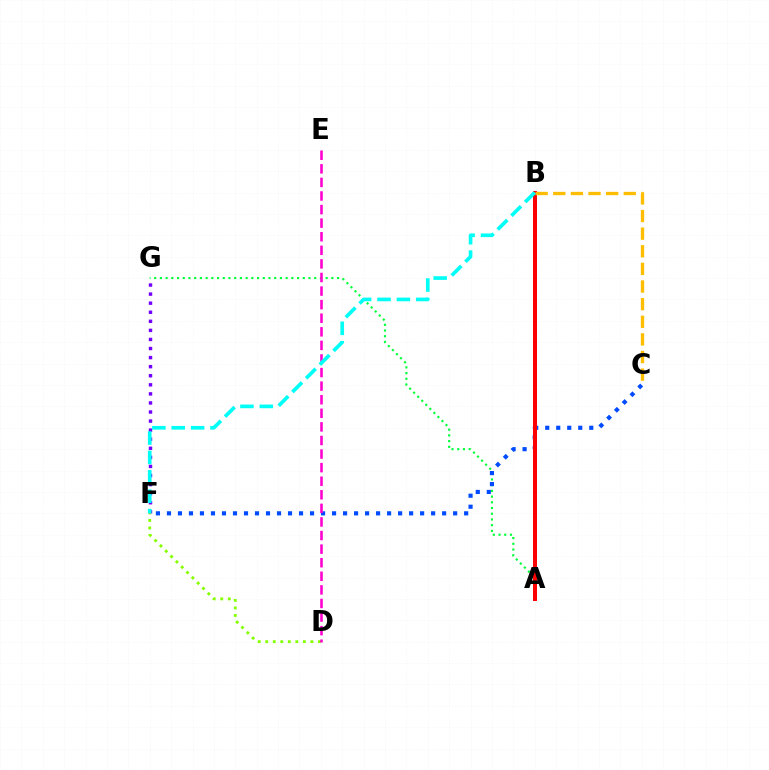{('A', 'G'): [{'color': '#00ff39', 'line_style': 'dotted', 'thickness': 1.55}], ('C', 'F'): [{'color': '#004bff', 'line_style': 'dotted', 'thickness': 2.99}], ('A', 'B'): [{'color': '#ff0000', 'line_style': 'solid', 'thickness': 2.88}], ('F', 'G'): [{'color': '#7200ff', 'line_style': 'dotted', 'thickness': 2.46}], ('D', 'F'): [{'color': '#84ff00', 'line_style': 'dotted', 'thickness': 2.04}], ('D', 'E'): [{'color': '#ff00cf', 'line_style': 'dashed', 'thickness': 1.85}], ('B', 'C'): [{'color': '#ffbd00', 'line_style': 'dashed', 'thickness': 2.39}], ('B', 'F'): [{'color': '#00fff6', 'line_style': 'dashed', 'thickness': 2.63}]}